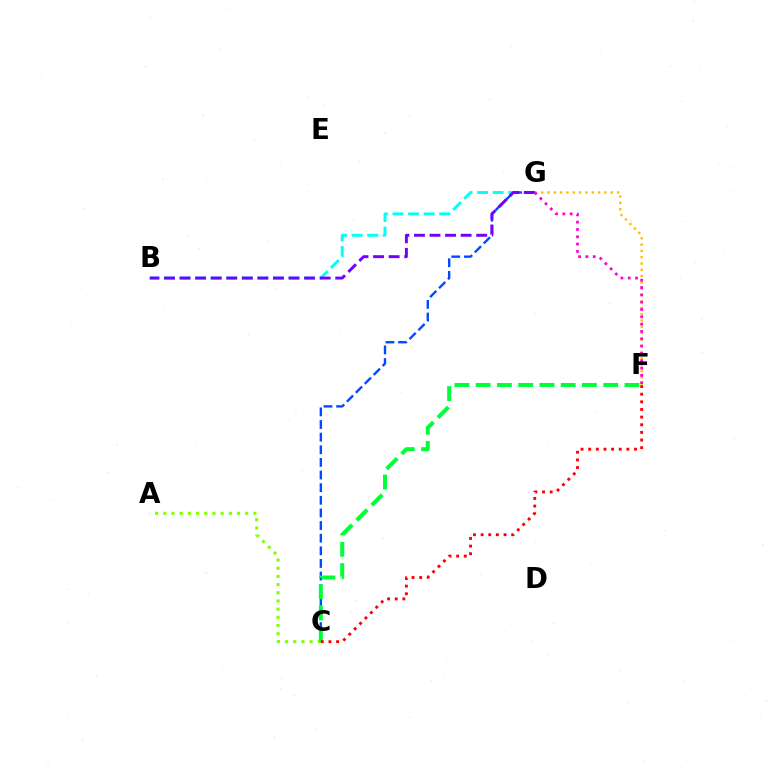{('B', 'G'): [{'color': '#00fff6', 'line_style': 'dashed', 'thickness': 2.12}, {'color': '#7200ff', 'line_style': 'dashed', 'thickness': 2.11}], ('C', 'G'): [{'color': '#004bff', 'line_style': 'dashed', 'thickness': 1.72}], ('A', 'C'): [{'color': '#84ff00', 'line_style': 'dotted', 'thickness': 2.23}], ('F', 'G'): [{'color': '#ffbd00', 'line_style': 'dotted', 'thickness': 1.72}, {'color': '#ff00cf', 'line_style': 'dotted', 'thickness': 1.99}], ('C', 'F'): [{'color': '#00ff39', 'line_style': 'dashed', 'thickness': 2.89}, {'color': '#ff0000', 'line_style': 'dotted', 'thickness': 2.08}]}